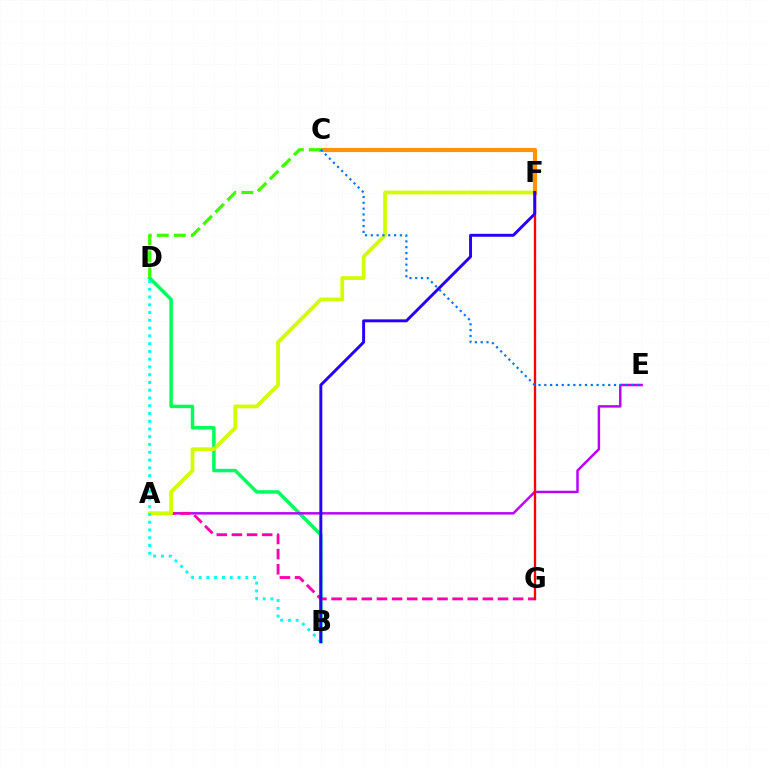{('B', 'D'): [{'color': '#00ff5c', 'line_style': 'solid', 'thickness': 2.5}, {'color': '#00fff6', 'line_style': 'dotted', 'thickness': 2.11}], ('A', 'E'): [{'color': '#b900ff', 'line_style': 'solid', 'thickness': 1.77}], ('A', 'G'): [{'color': '#ff00ac', 'line_style': 'dashed', 'thickness': 2.06}], ('A', 'F'): [{'color': '#d1ff00', 'line_style': 'solid', 'thickness': 2.71}], ('C', 'F'): [{'color': '#ff9400', 'line_style': 'solid', 'thickness': 2.99}], ('C', 'D'): [{'color': '#3dff00', 'line_style': 'dashed', 'thickness': 2.32}], ('F', 'G'): [{'color': '#ff0000', 'line_style': 'solid', 'thickness': 1.68}], ('C', 'E'): [{'color': '#0074ff', 'line_style': 'dotted', 'thickness': 1.58}], ('B', 'F'): [{'color': '#2500ff', 'line_style': 'solid', 'thickness': 2.12}]}